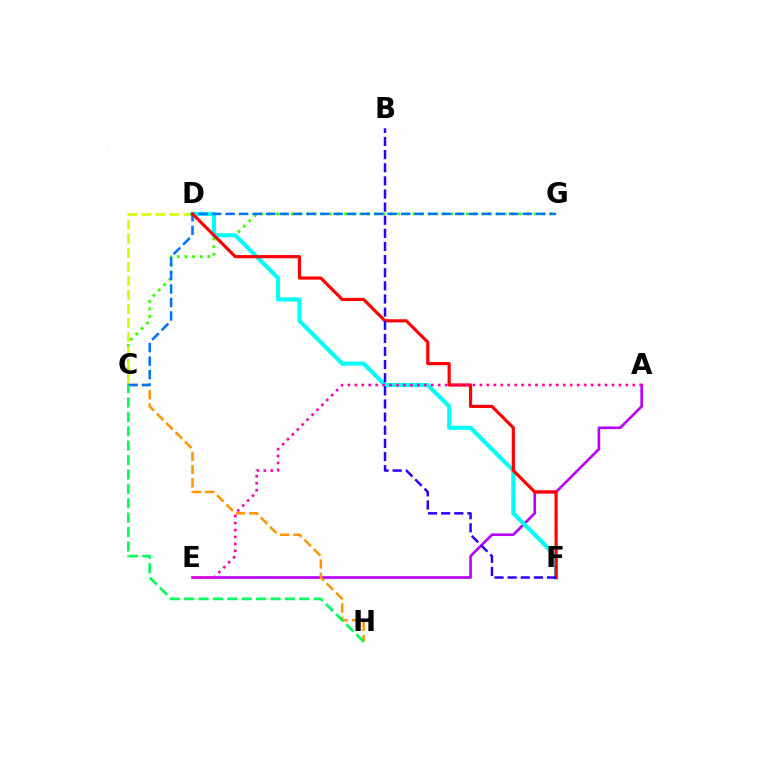{('A', 'E'): [{'color': '#b900ff', 'line_style': 'solid', 'thickness': 1.91}, {'color': '#ff00ac', 'line_style': 'dotted', 'thickness': 1.89}], ('C', 'H'): [{'color': '#ff9400', 'line_style': 'dashed', 'thickness': 1.8}, {'color': '#00ff5c', 'line_style': 'dashed', 'thickness': 1.96}], ('C', 'G'): [{'color': '#3dff00', 'line_style': 'dotted', 'thickness': 2.06}, {'color': '#0074ff', 'line_style': 'dashed', 'thickness': 1.83}], ('C', 'D'): [{'color': '#d1ff00', 'line_style': 'dashed', 'thickness': 1.91}], ('D', 'F'): [{'color': '#00fff6', 'line_style': 'solid', 'thickness': 2.97}, {'color': '#ff0000', 'line_style': 'solid', 'thickness': 2.29}], ('B', 'F'): [{'color': '#2500ff', 'line_style': 'dashed', 'thickness': 1.78}]}